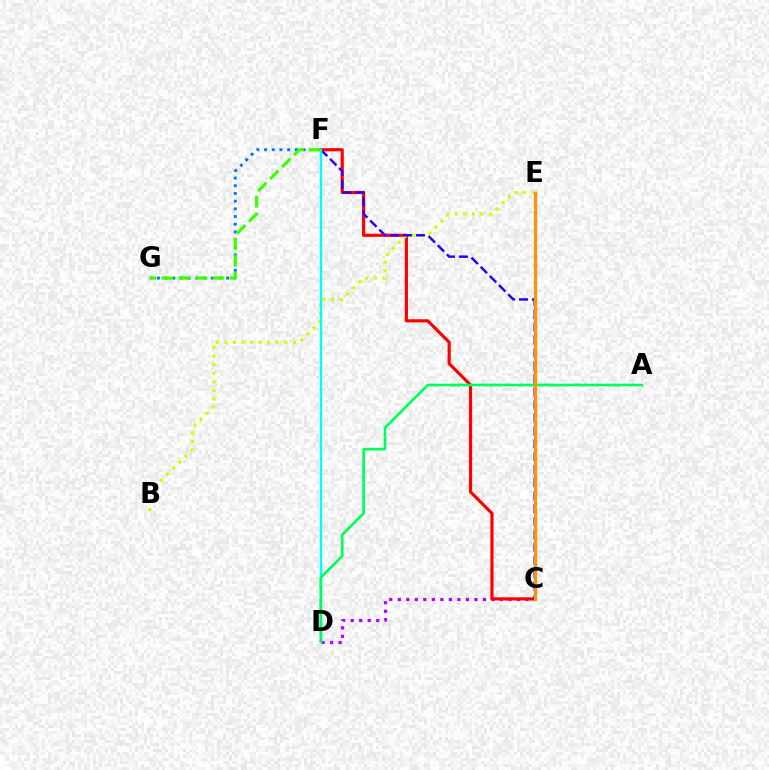{('C', 'D'): [{'color': '#b900ff', 'line_style': 'dotted', 'thickness': 2.31}], ('C', 'F'): [{'color': '#ff0000', 'line_style': 'solid', 'thickness': 2.27}, {'color': '#2500ff', 'line_style': 'dashed', 'thickness': 1.76}], ('F', 'G'): [{'color': '#0074ff', 'line_style': 'dotted', 'thickness': 2.09}, {'color': '#3dff00', 'line_style': 'dashed', 'thickness': 2.31}], ('B', 'E'): [{'color': '#d1ff00', 'line_style': 'dotted', 'thickness': 2.33}], ('D', 'F'): [{'color': '#00fff6', 'line_style': 'solid', 'thickness': 1.71}], ('A', 'D'): [{'color': '#00ff5c', 'line_style': 'solid', 'thickness': 1.93}], ('C', 'E'): [{'color': '#ff00ac', 'line_style': 'dotted', 'thickness': 2.39}, {'color': '#ff9400', 'line_style': 'solid', 'thickness': 2.2}]}